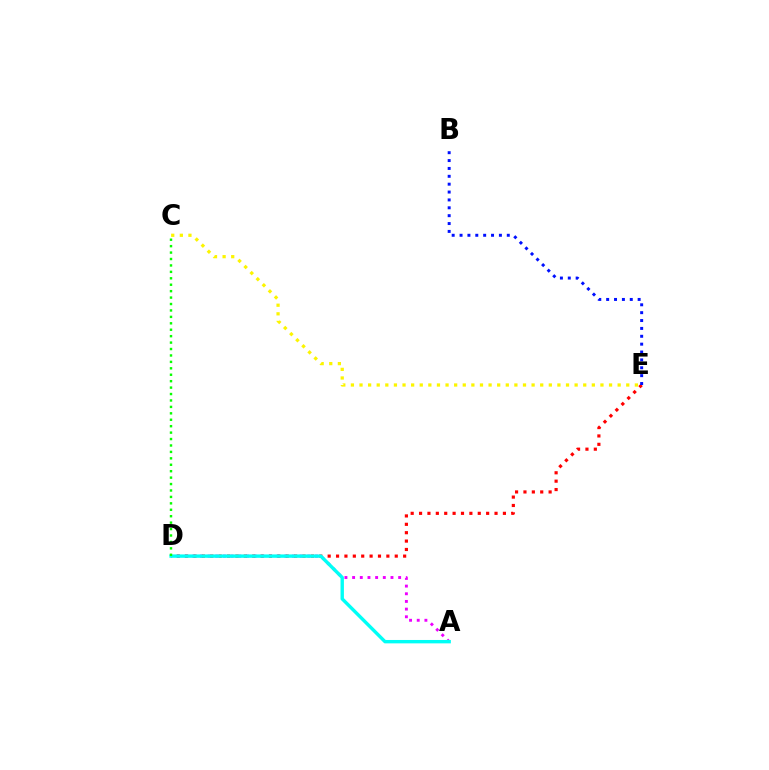{('A', 'D'): [{'color': '#ee00ff', 'line_style': 'dotted', 'thickness': 2.08}, {'color': '#00fff6', 'line_style': 'solid', 'thickness': 2.44}], ('C', 'E'): [{'color': '#fcf500', 'line_style': 'dotted', 'thickness': 2.34}], ('D', 'E'): [{'color': '#ff0000', 'line_style': 'dotted', 'thickness': 2.28}], ('C', 'D'): [{'color': '#08ff00', 'line_style': 'dotted', 'thickness': 1.75}], ('B', 'E'): [{'color': '#0010ff', 'line_style': 'dotted', 'thickness': 2.14}]}